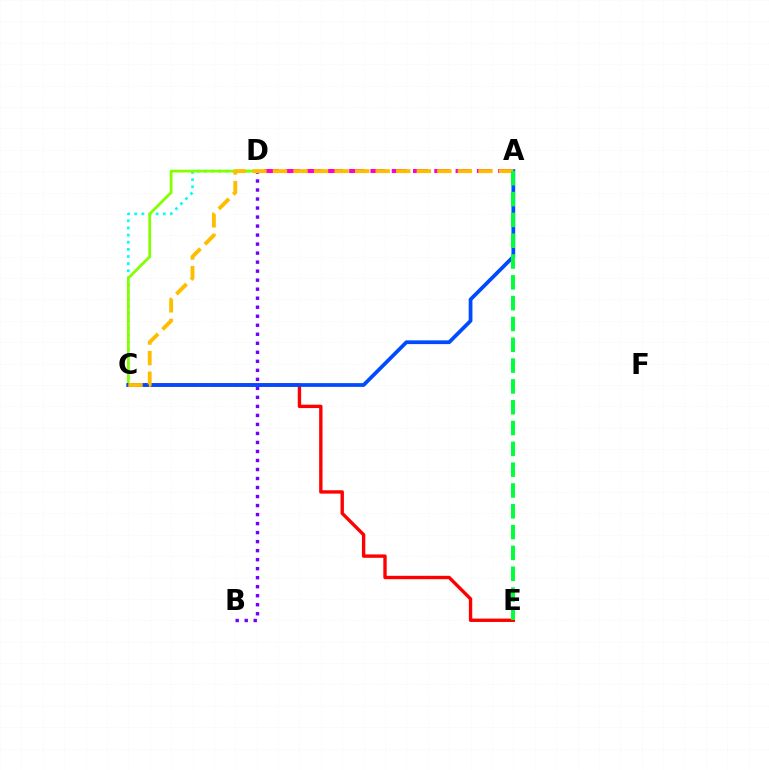{('C', 'D'): [{'color': '#00fff6', 'line_style': 'dotted', 'thickness': 1.94}, {'color': '#84ff00', 'line_style': 'solid', 'thickness': 2.0}], ('A', 'D'): [{'color': '#ff00cf', 'line_style': 'dashed', 'thickness': 2.89}], ('C', 'E'): [{'color': '#ff0000', 'line_style': 'solid', 'thickness': 2.43}], ('B', 'D'): [{'color': '#7200ff', 'line_style': 'dotted', 'thickness': 2.45}], ('A', 'C'): [{'color': '#004bff', 'line_style': 'solid', 'thickness': 2.7}, {'color': '#ffbd00', 'line_style': 'dashed', 'thickness': 2.79}], ('A', 'E'): [{'color': '#00ff39', 'line_style': 'dashed', 'thickness': 2.83}]}